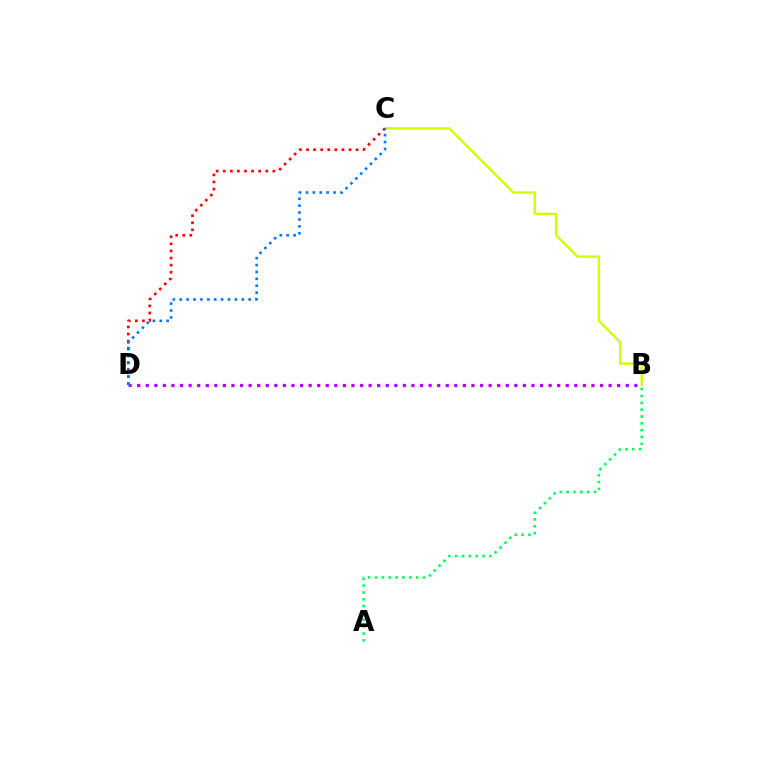{('B', 'C'): [{'color': '#d1ff00', 'line_style': 'solid', 'thickness': 1.74}], ('A', 'B'): [{'color': '#00ff5c', 'line_style': 'dotted', 'thickness': 1.86}], ('C', 'D'): [{'color': '#ff0000', 'line_style': 'dotted', 'thickness': 1.93}, {'color': '#0074ff', 'line_style': 'dotted', 'thickness': 1.87}], ('B', 'D'): [{'color': '#b900ff', 'line_style': 'dotted', 'thickness': 2.33}]}